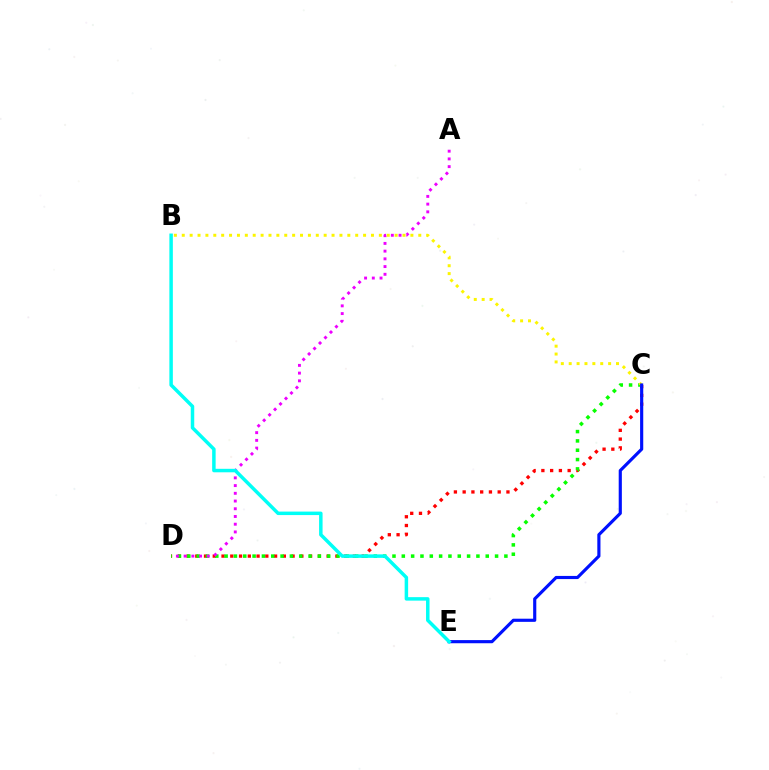{('C', 'D'): [{'color': '#ff0000', 'line_style': 'dotted', 'thickness': 2.38}, {'color': '#08ff00', 'line_style': 'dotted', 'thickness': 2.53}], ('A', 'D'): [{'color': '#ee00ff', 'line_style': 'dotted', 'thickness': 2.1}], ('B', 'C'): [{'color': '#fcf500', 'line_style': 'dotted', 'thickness': 2.14}], ('C', 'E'): [{'color': '#0010ff', 'line_style': 'solid', 'thickness': 2.27}], ('B', 'E'): [{'color': '#00fff6', 'line_style': 'solid', 'thickness': 2.51}]}